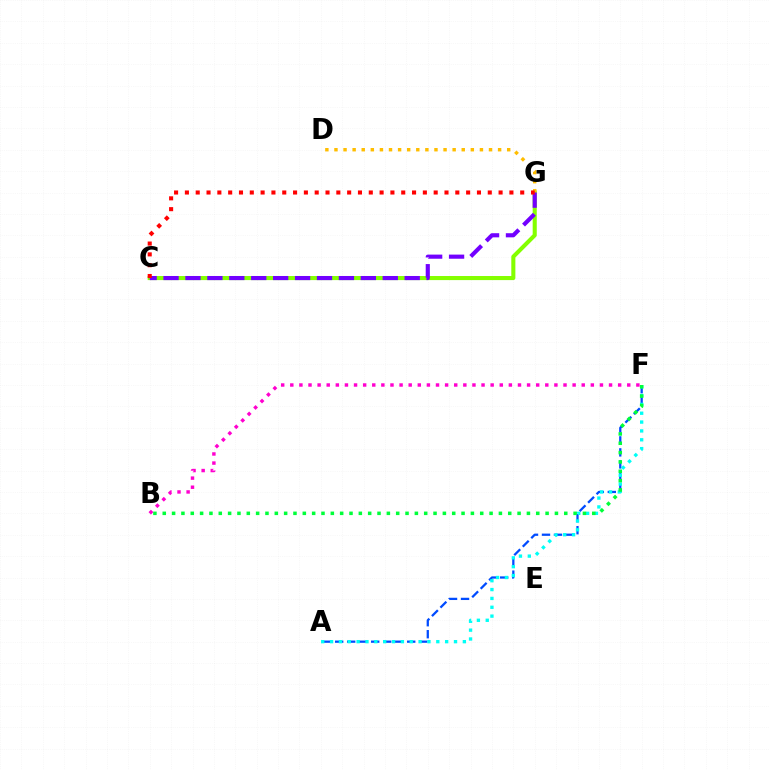{('C', 'G'): [{'color': '#84ff00', 'line_style': 'solid', 'thickness': 2.93}, {'color': '#7200ff', 'line_style': 'dashed', 'thickness': 2.98}, {'color': '#ff0000', 'line_style': 'dotted', 'thickness': 2.94}], ('A', 'F'): [{'color': '#004bff', 'line_style': 'dashed', 'thickness': 1.63}, {'color': '#00fff6', 'line_style': 'dotted', 'thickness': 2.41}], ('D', 'G'): [{'color': '#ffbd00', 'line_style': 'dotted', 'thickness': 2.47}], ('B', 'F'): [{'color': '#00ff39', 'line_style': 'dotted', 'thickness': 2.54}, {'color': '#ff00cf', 'line_style': 'dotted', 'thickness': 2.47}]}